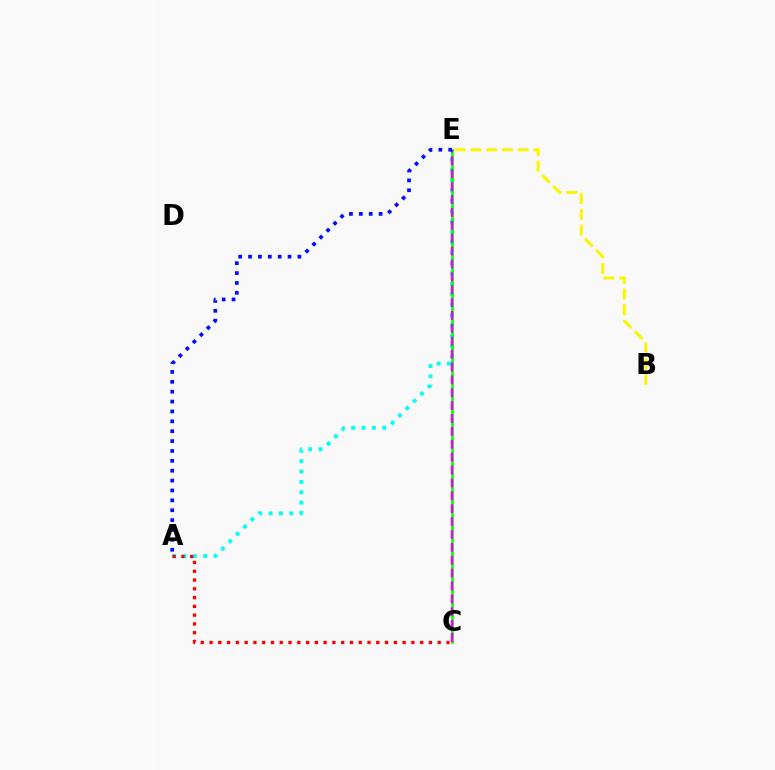{('A', 'E'): [{'color': '#00fff6', 'line_style': 'dotted', 'thickness': 2.82}, {'color': '#0010ff', 'line_style': 'dotted', 'thickness': 2.68}], ('C', 'E'): [{'color': '#08ff00', 'line_style': 'solid', 'thickness': 1.94}, {'color': '#ee00ff', 'line_style': 'dashed', 'thickness': 1.75}], ('B', 'E'): [{'color': '#fcf500', 'line_style': 'dashed', 'thickness': 2.14}], ('A', 'C'): [{'color': '#ff0000', 'line_style': 'dotted', 'thickness': 2.38}]}